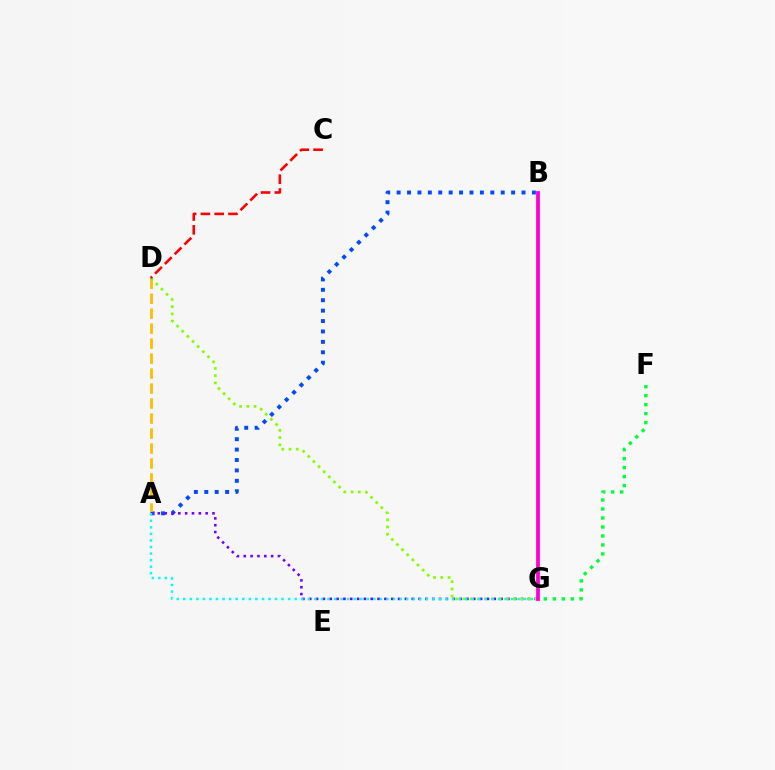{('A', 'B'): [{'color': '#004bff', 'line_style': 'dotted', 'thickness': 2.83}], ('A', 'D'): [{'color': '#ffbd00', 'line_style': 'dashed', 'thickness': 2.04}], ('A', 'G'): [{'color': '#7200ff', 'line_style': 'dotted', 'thickness': 1.86}, {'color': '#00fff6', 'line_style': 'dotted', 'thickness': 1.78}], ('D', 'G'): [{'color': '#84ff00', 'line_style': 'dotted', 'thickness': 1.97}], ('C', 'D'): [{'color': '#ff0000', 'line_style': 'dashed', 'thickness': 1.87}], ('B', 'G'): [{'color': '#ff00cf', 'line_style': 'solid', 'thickness': 2.72}], ('F', 'G'): [{'color': '#00ff39', 'line_style': 'dotted', 'thickness': 2.44}]}